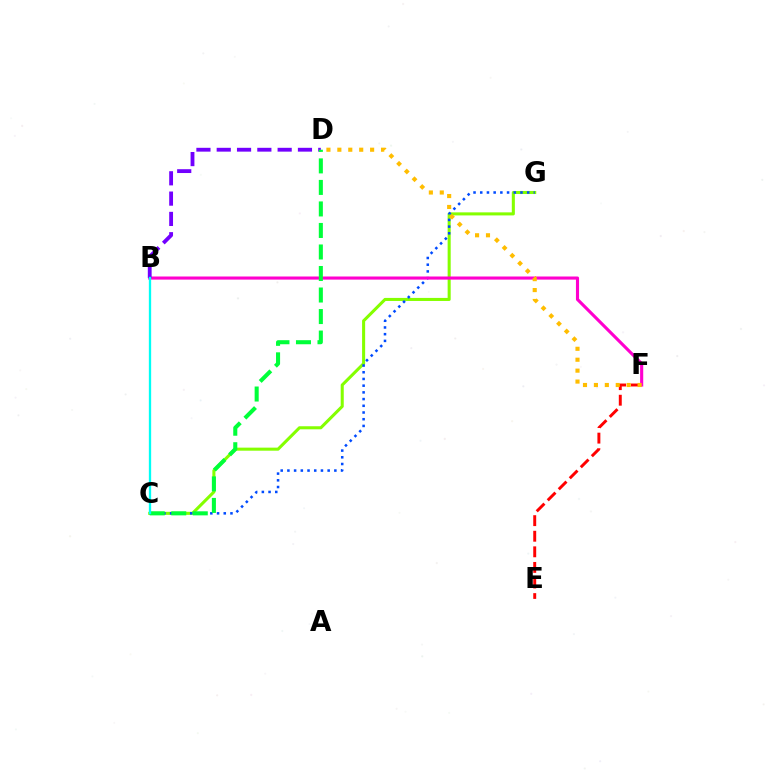{('C', 'G'): [{'color': '#84ff00', 'line_style': 'solid', 'thickness': 2.2}, {'color': '#004bff', 'line_style': 'dotted', 'thickness': 1.82}], ('E', 'F'): [{'color': '#ff0000', 'line_style': 'dashed', 'thickness': 2.12}], ('B', 'F'): [{'color': '#ff00cf', 'line_style': 'solid', 'thickness': 2.24}], ('B', 'D'): [{'color': '#7200ff', 'line_style': 'dashed', 'thickness': 2.76}], ('D', 'F'): [{'color': '#ffbd00', 'line_style': 'dotted', 'thickness': 2.97}], ('C', 'D'): [{'color': '#00ff39', 'line_style': 'dashed', 'thickness': 2.92}], ('B', 'C'): [{'color': '#00fff6', 'line_style': 'solid', 'thickness': 1.67}]}